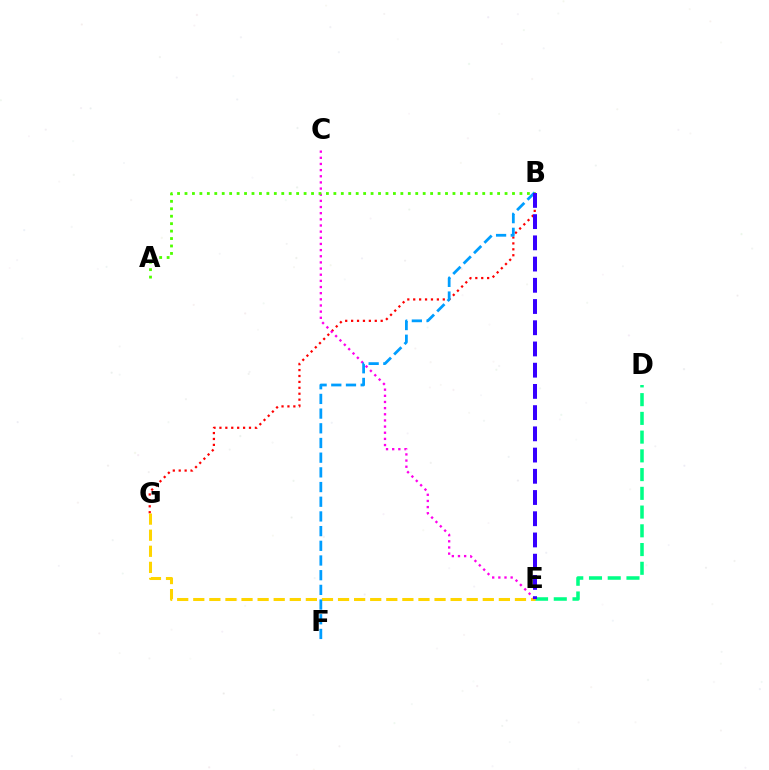{('B', 'G'): [{'color': '#ff0000', 'line_style': 'dotted', 'thickness': 1.61}], ('D', 'E'): [{'color': '#00ff86', 'line_style': 'dashed', 'thickness': 2.55}], ('E', 'G'): [{'color': '#ffd500', 'line_style': 'dashed', 'thickness': 2.19}], ('C', 'E'): [{'color': '#ff00ed', 'line_style': 'dotted', 'thickness': 1.67}], ('B', 'F'): [{'color': '#009eff', 'line_style': 'dashed', 'thickness': 2.0}], ('A', 'B'): [{'color': '#4fff00', 'line_style': 'dotted', 'thickness': 2.02}], ('B', 'E'): [{'color': '#3700ff', 'line_style': 'dashed', 'thickness': 2.88}]}